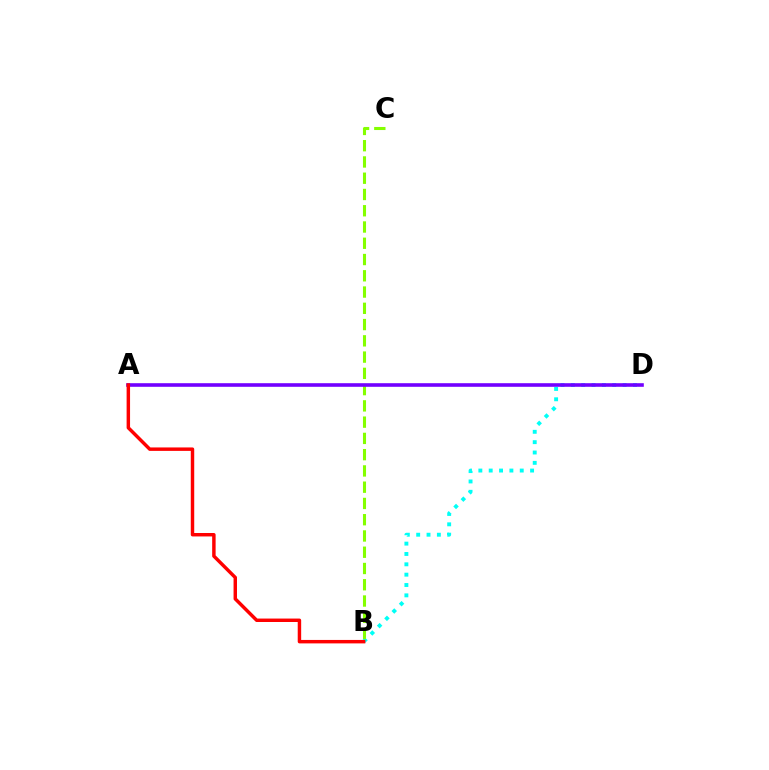{('B', 'D'): [{'color': '#00fff6', 'line_style': 'dotted', 'thickness': 2.81}], ('B', 'C'): [{'color': '#84ff00', 'line_style': 'dashed', 'thickness': 2.21}], ('A', 'D'): [{'color': '#7200ff', 'line_style': 'solid', 'thickness': 2.59}], ('A', 'B'): [{'color': '#ff0000', 'line_style': 'solid', 'thickness': 2.48}]}